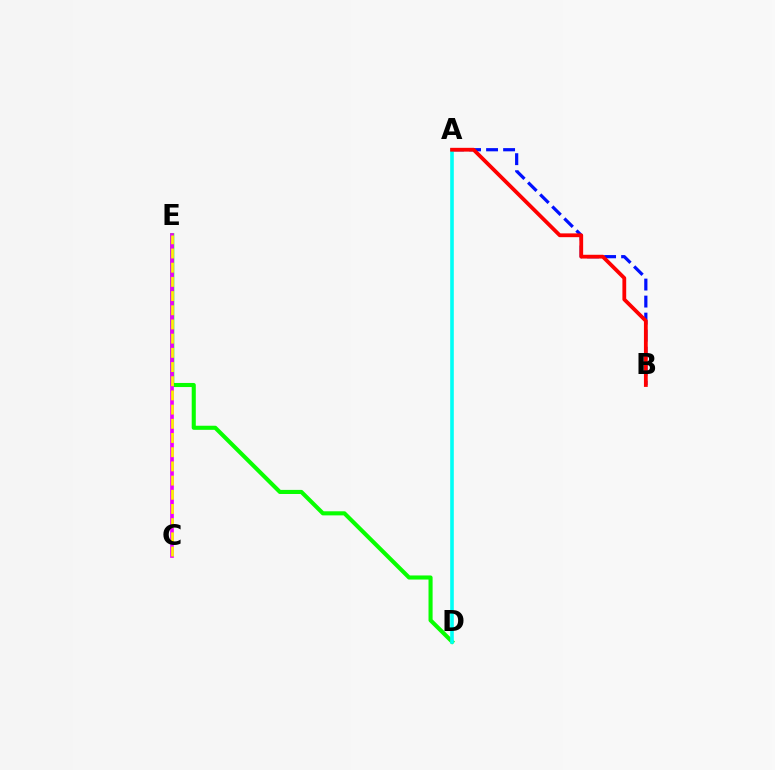{('A', 'B'): [{'color': '#0010ff', 'line_style': 'dashed', 'thickness': 2.31}, {'color': '#ff0000', 'line_style': 'solid', 'thickness': 2.73}], ('D', 'E'): [{'color': '#08ff00', 'line_style': 'solid', 'thickness': 2.94}], ('C', 'E'): [{'color': '#ee00ff', 'line_style': 'solid', 'thickness': 2.65}, {'color': '#fcf500', 'line_style': 'dashed', 'thickness': 1.93}], ('A', 'D'): [{'color': '#00fff6', 'line_style': 'solid', 'thickness': 2.6}]}